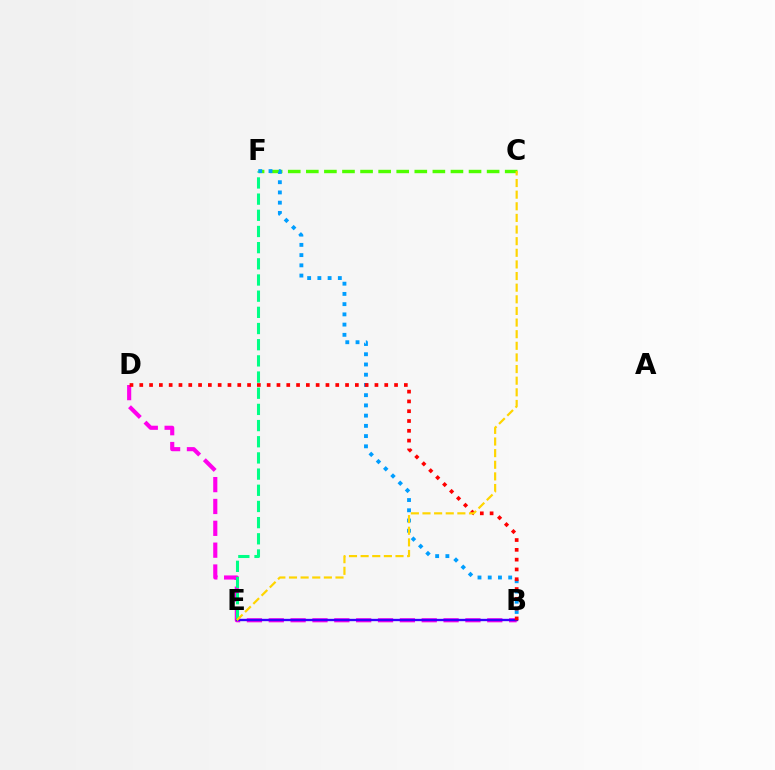{('B', 'D'): [{'color': '#ff00ed', 'line_style': 'dashed', 'thickness': 2.97}, {'color': '#ff0000', 'line_style': 'dotted', 'thickness': 2.66}], ('C', 'F'): [{'color': '#4fff00', 'line_style': 'dashed', 'thickness': 2.46}], ('E', 'F'): [{'color': '#00ff86', 'line_style': 'dashed', 'thickness': 2.2}], ('B', 'E'): [{'color': '#3700ff', 'line_style': 'solid', 'thickness': 1.7}], ('B', 'F'): [{'color': '#009eff', 'line_style': 'dotted', 'thickness': 2.78}], ('C', 'E'): [{'color': '#ffd500', 'line_style': 'dashed', 'thickness': 1.58}]}